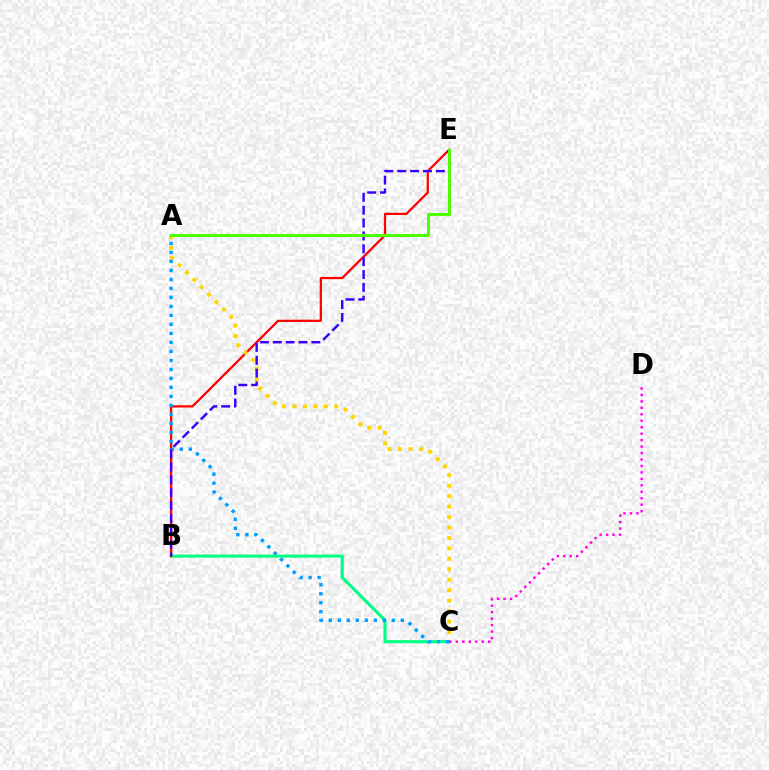{('B', 'C'): [{'color': '#00ff86', 'line_style': 'solid', 'thickness': 2.23}], ('B', 'E'): [{'color': '#ff0000', 'line_style': 'solid', 'thickness': 1.62}, {'color': '#3700ff', 'line_style': 'dashed', 'thickness': 1.75}], ('A', 'C'): [{'color': '#ffd500', 'line_style': 'dotted', 'thickness': 2.84}, {'color': '#009eff', 'line_style': 'dotted', 'thickness': 2.45}], ('A', 'E'): [{'color': '#4fff00', 'line_style': 'solid', 'thickness': 2.18}], ('C', 'D'): [{'color': '#ff00ed', 'line_style': 'dotted', 'thickness': 1.75}]}